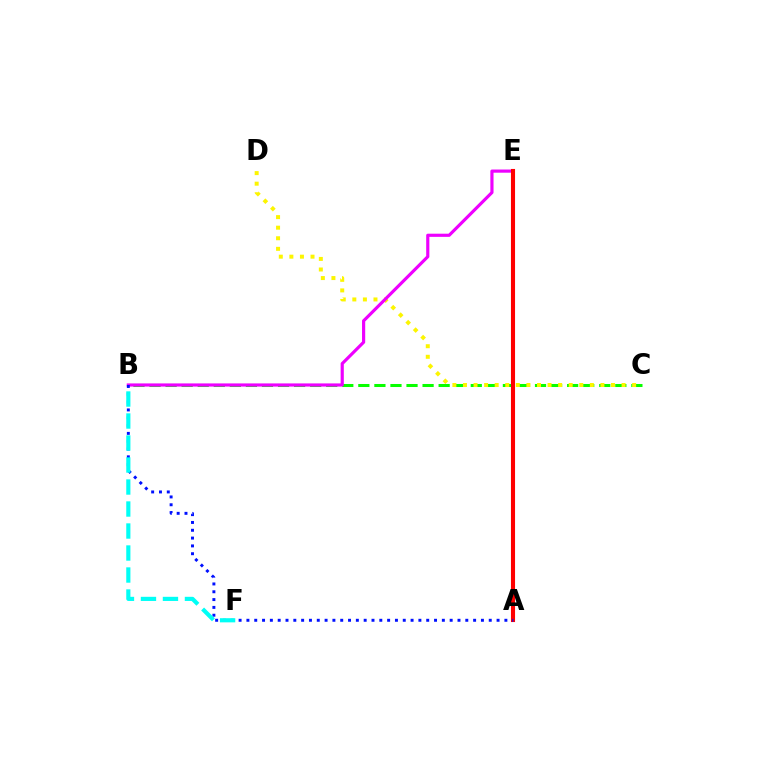{('B', 'C'): [{'color': '#08ff00', 'line_style': 'dashed', 'thickness': 2.18}], ('C', 'D'): [{'color': '#fcf500', 'line_style': 'dotted', 'thickness': 2.87}], ('B', 'E'): [{'color': '#ee00ff', 'line_style': 'solid', 'thickness': 2.28}], ('A', 'E'): [{'color': '#ff0000', 'line_style': 'solid', 'thickness': 2.95}], ('A', 'B'): [{'color': '#0010ff', 'line_style': 'dotted', 'thickness': 2.12}], ('B', 'F'): [{'color': '#00fff6', 'line_style': 'dashed', 'thickness': 2.99}]}